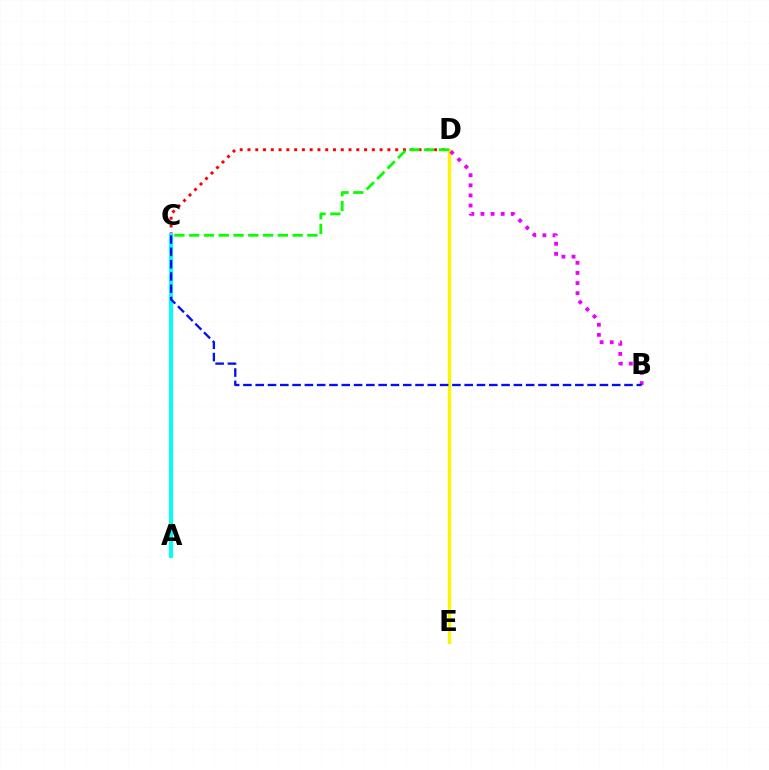{('C', 'D'): [{'color': '#ff0000', 'line_style': 'dotted', 'thickness': 2.11}, {'color': '#08ff00', 'line_style': 'dashed', 'thickness': 2.01}], ('A', 'C'): [{'color': '#00fff6', 'line_style': 'solid', 'thickness': 2.86}], ('D', 'E'): [{'color': '#fcf500', 'line_style': 'solid', 'thickness': 2.44}], ('B', 'D'): [{'color': '#ee00ff', 'line_style': 'dotted', 'thickness': 2.75}], ('B', 'C'): [{'color': '#0010ff', 'line_style': 'dashed', 'thickness': 1.67}]}